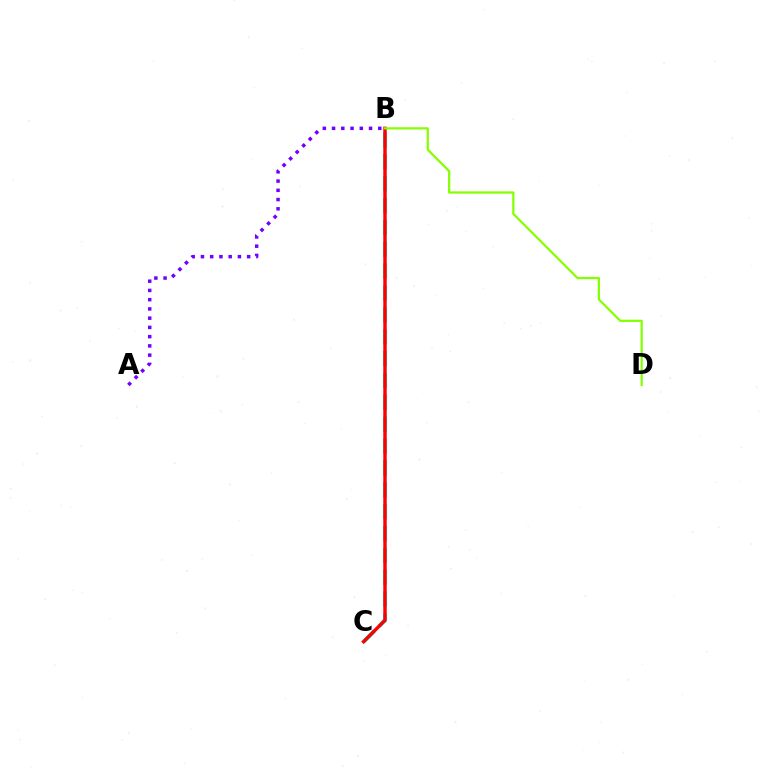{('B', 'C'): [{'color': '#00fff6', 'line_style': 'dashed', 'thickness': 2.97}, {'color': '#ff0000', 'line_style': 'solid', 'thickness': 2.46}], ('A', 'B'): [{'color': '#7200ff', 'line_style': 'dotted', 'thickness': 2.51}], ('B', 'D'): [{'color': '#84ff00', 'line_style': 'solid', 'thickness': 1.6}]}